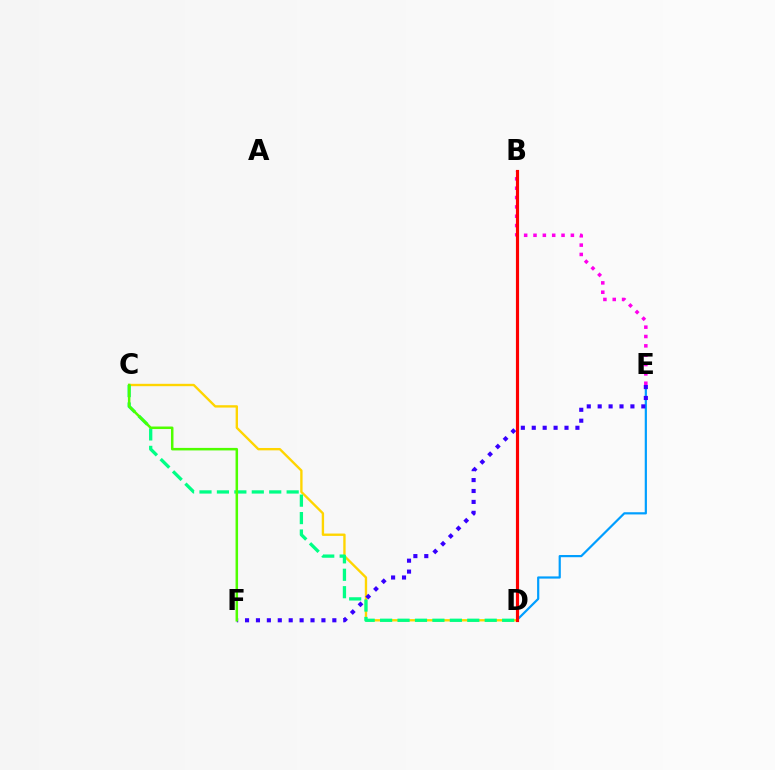{('D', 'E'): [{'color': '#009eff', 'line_style': 'solid', 'thickness': 1.59}], ('C', 'D'): [{'color': '#ffd500', 'line_style': 'solid', 'thickness': 1.7}, {'color': '#00ff86', 'line_style': 'dashed', 'thickness': 2.37}], ('B', 'E'): [{'color': '#ff00ed', 'line_style': 'dotted', 'thickness': 2.54}], ('E', 'F'): [{'color': '#3700ff', 'line_style': 'dotted', 'thickness': 2.97}], ('B', 'D'): [{'color': '#ff0000', 'line_style': 'solid', 'thickness': 2.27}], ('C', 'F'): [{'color': '#4fff00', 'line_style': 'solid', 'thickness': 1.81}]}